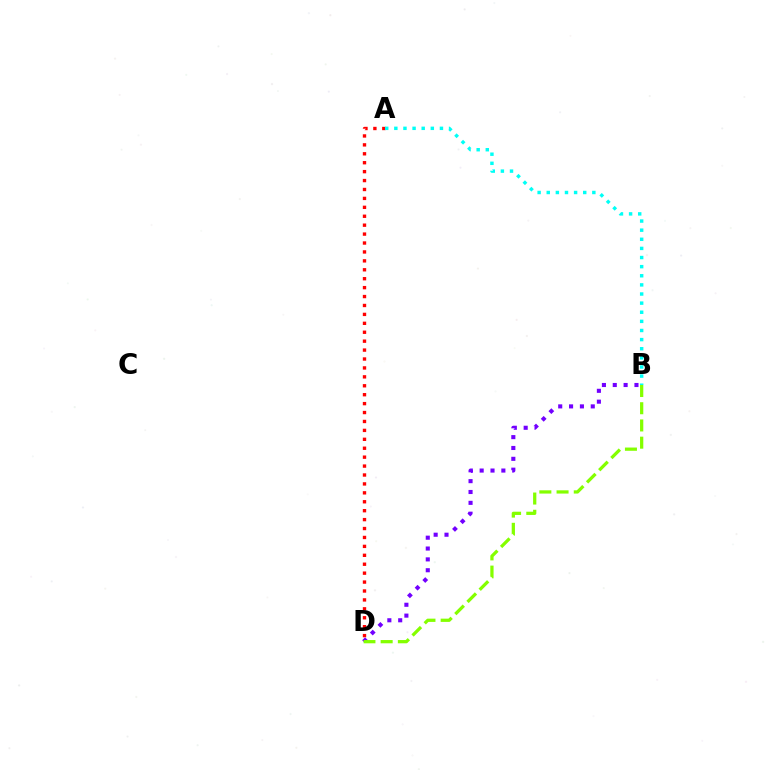{('A', 'D'): [{'color': '#ff0000', 'line_style': 'dotted', 'thickness': 2.42}], ('A', 'B'): [{'color': '#00fff6', 'line_style': 'dotted', 'thickness': 2.48}], ('B', 'D'): [{'color': '#7200ff', 'line_style': 'dotted', 'thickness': 2.95}, {'color': '#84ff00', 'line_style': 'dashed', 'thickness': 2.34}]}